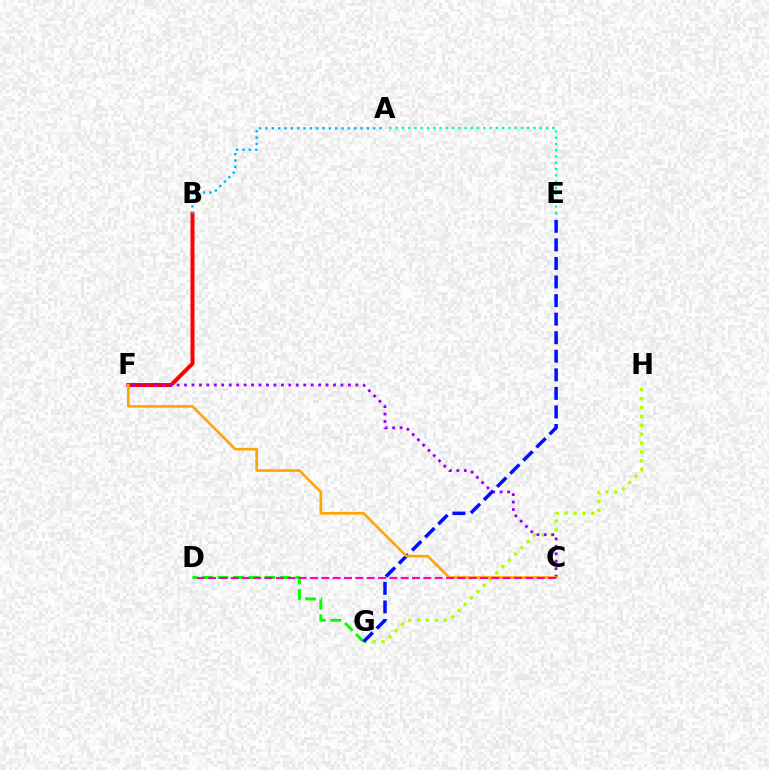{('D', 'G'): [{'color': '#08ff00', 'line_style': 'dashed', 'thickness': 2.11}], ('B', 'F'): [{'color': '#ff0000', 'line_style': 'solid', 'thickness': 2.86}], ('G', 'H'): [{'color': '#b3ff00', 'line_style': 'dotted', 'thickness': 2.41}], ('A', 'B'): [{'color': '#00b5ff', 'line_style': 'dotted', 'thickness': 1.72}], ('C', 'F'): [{'color': '#9b00ff', 'line_style': 'dotted', 'thickness': 2.02}, {'color': '#ffa500', 'line_style': 'solid', 'thickness': 1.89}], ('E', 'G'): [{'color': '#0010ff', 'line_style': 'dashed', 'thickness': 2.52}], ('C', 'D'): [{'color': '#ff00bd', 'line_style': 'dashed', 'thickness': 1.54}], ('A', 'E'): [{'color': '#00ff9d', 'line_style': 'dotted', 'thickness': 1.7}]}